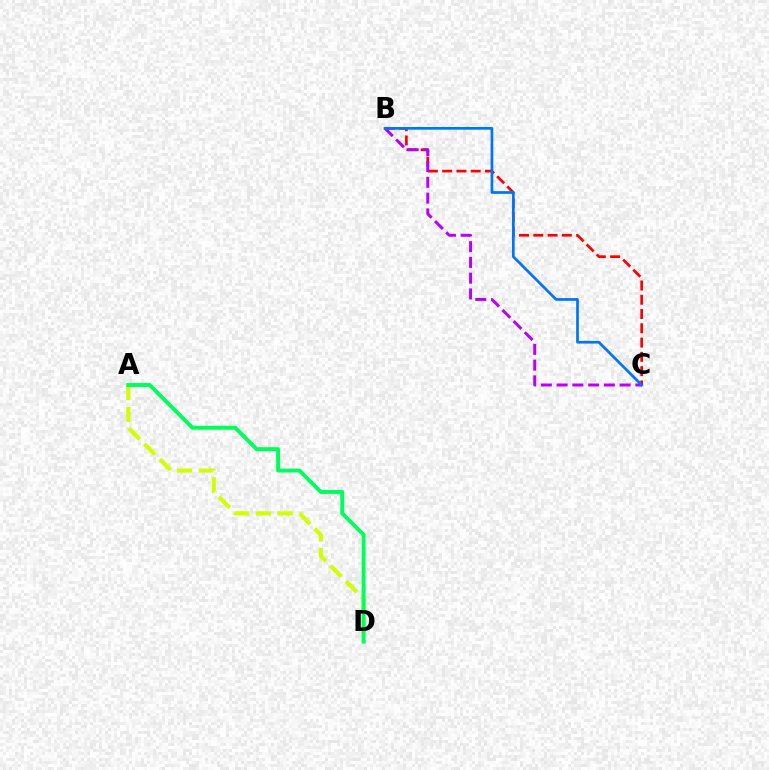{('B', 'C'): [{'color': '#ff0000', 'line_style': 'dashed', 'thickness': 1.94}, {'color': '#b900ff', 'line_style': 'dashed', 'thickness': 2.14}, {'color': '#0074ff', 'line_style': 'solid', 'thickness': 1.95}], ('A', 'D'): [{'color': '#d1ff00', 'line_style': 'dashed', 'thickness': 2.96}, {'color': '#00ff5c', 'line_style': 'solid', 'thickness': 2.83}]}